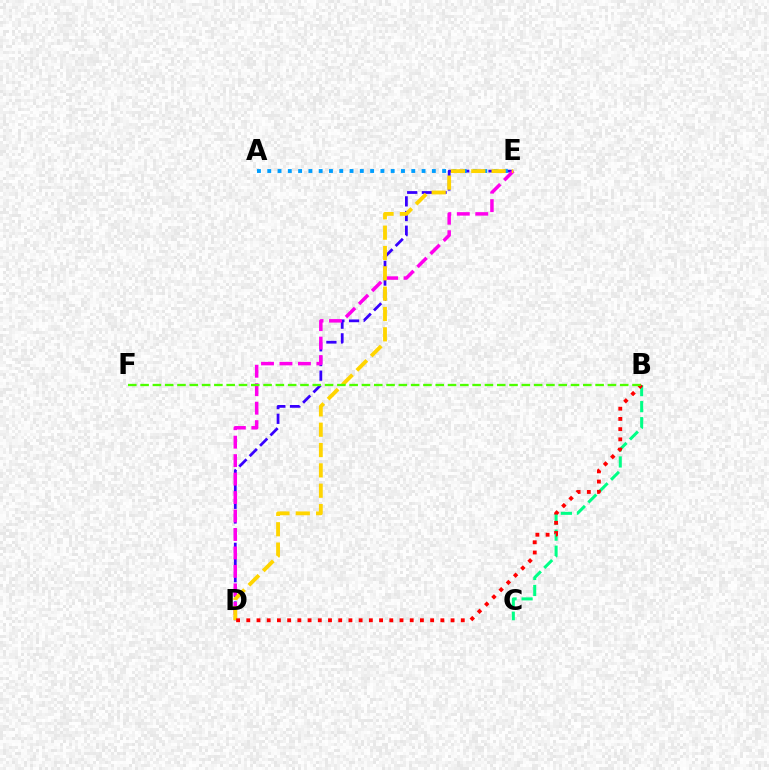{('D', 'E'): [{'color': '#3700ff', 'line_style': 'dashed', 'thickness': 1.99}, {'color': '#ff00ed', 'line_style': 'dashed', 'thickness': 2.51}, {'color': '#ffd500', 'line_style': 'dashed', 'thickness': 2.76}], ('B', 'C'): [{'color': '#00ff86', 'line_style': 'dashed', 'thickness': 2.18}], ('A', 'E'): [{'color': '#009eff', 'line_style': 'dotted', 'thickness': 2.8}], ('B', 'D'): [{'color': '#ff0000', 'line_style': 'dotted', 'thickness': 2.78}], ('B', 'F'): [{'color': '#4fff00', 'line_style': 'dashed', 'thickness': 1.67}]}